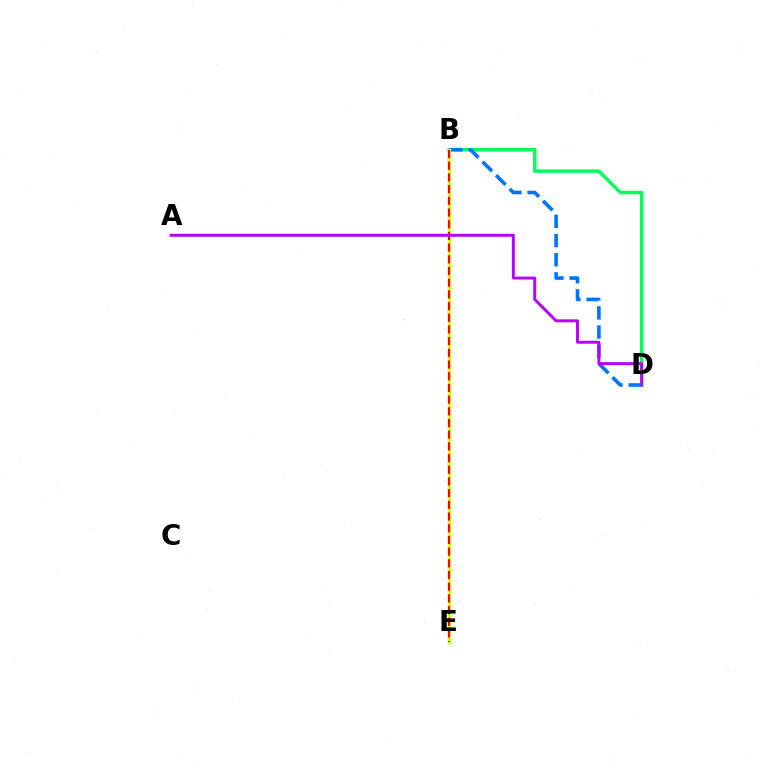{('B', 'D'): [{'color': '#00ff5c', 'line_style': 'solid', 'thickness': 2.48}, {'color': '#0074ff', 'line_style': 'dashed', 'thickness': 2.61}], ('B', 'E'): [{'color': '#d1ff00', 'line_style': 'solid', 'thickness': 2.38}, {'color': '#ff0000', 'line_style': 'dashed', 'thickness': 1.59}], ('A', 'D'): [{'color': '#b900ff', 'line_style': 'solid', 'thickness': 2.13}]}